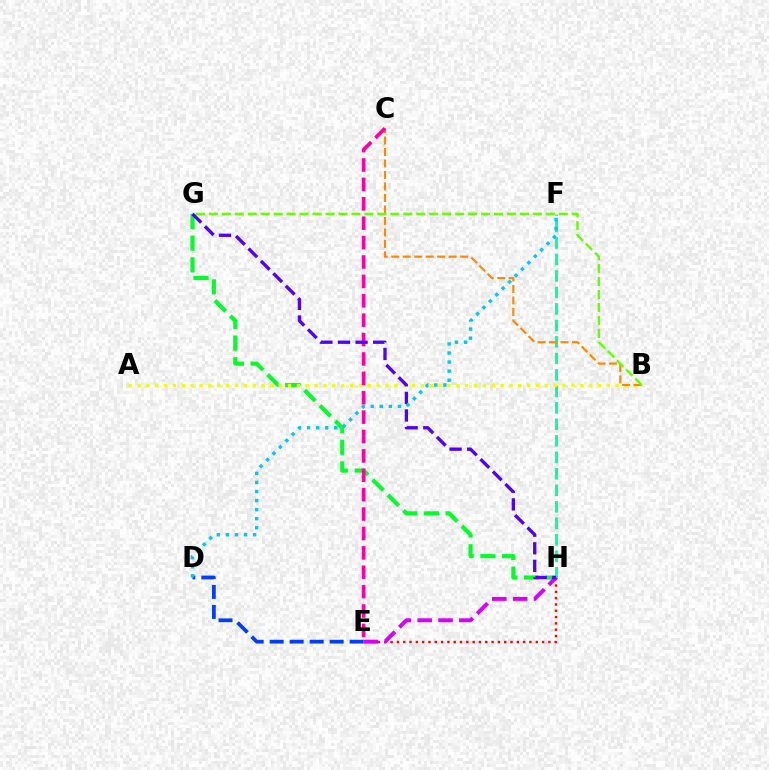{('G', 'H'): [{'color': '#00ff27', 'line_style': 'dashed', 'thickness': 2.95}, {'color': '#4f00ff', 'line_style': 'dashed', 'thickness': 2.39}], ('F', 'H'): [{'color': '#00ffaf', 'line_style': 'dashed', 'thickness': 2.24}], ('A', 'B'): [{'color': '#eeff00', 'line_style': 'dotted', 'thickness': 2.41}], ('B', 'C'): [{'color': '#ff8800', 'line_style': 'dashed', 'thickness': 1.56}], ('D', 'E'): [{'color': '#003fff', 'line_style': 'dashed', 'thickness': 2.72}], ('C', 'E'): [{'color': '#ff00a0', 'line_style': 'dashed', 'thickness': 2.63}], ('E', 'H'): [{'color': '#ff0000', 'line_style': 'dotted', 'thickness': 1.71}, {'color': '#d600ff', 'line_style': 'dashed', 'thickness': 2.84}], ('B', 'G'): [{'color': '#66ff00', 'line_style': 'dashed', 'thickness': 1.76}], ('D', 'F'): [{'color': '#00c7ff', 'line_style': 'dotted', 'thickness': 2.46}]}